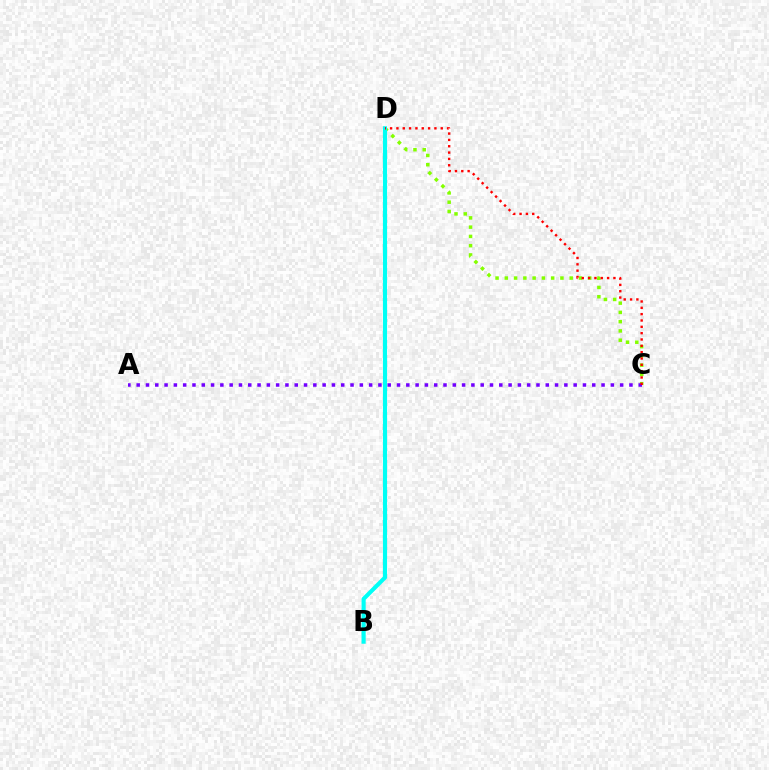{('C', 'D'): [{'color': '#84ff00', 'line_style': 'dotted', 'thickness': 2.52}, {'color': '#ff0000', 'line_style': 'dotted', 'thickness': 1.72}], ('A', 'C'): [{'color': '#7200ff', 'line_style': 'dotted', 'thickness': 2.53}], ('B', 'D'): [{'color': '#00fff6', 'line_style': 'solid', 'thickness': 2.98}]}